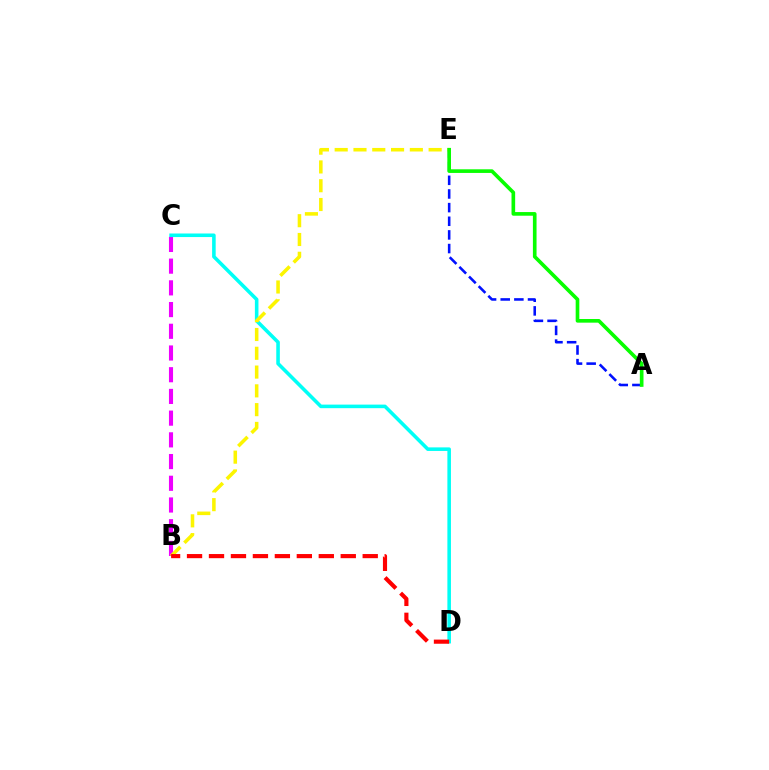{('B', 'C'): [{'color': '#ee00ff', 'line_style': 'dashed', 'thickness': 2.95}], ('A', 'E'): [{'color': '#0010ff', 'line_style': 'dashed', 'thickness': 1.85}, {'color': '#08ff00', 'line_style': 'solid', 'thickness': 2.63}], ('C', 'D'): [{'color': '#00fff6', 'line_style': 'solid', 'thickness': 2.57}], ('B', 'E'): [{'color': '#fcf500', 'line_style': 'dashed', 'thickness': 2.55}], ('B', 'D'): [{'color': '#ff0000', 'line_style': 'dashed', 'thickness': 2.98}]}